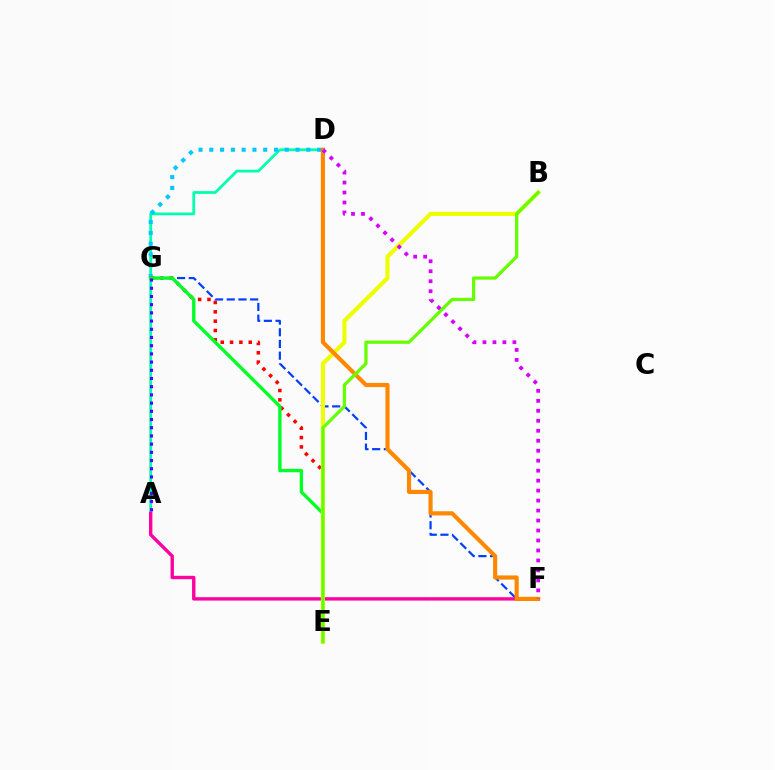{('A', 'D'): [{'color': '#00ffaf', 'line_style': 'solid', 'thickness': 1.99}], ('D', 'G'): [{'color': '#00c7ff', 'line_style': 'dotted', 'thickness': 2.93}], ('E', 'G'): [{'color': '#ff0000', 'line_style': 'dotted', 'thickness': 2.54}, {'color': '#00ff27', 'line_style': 'solid', 'thickness': 2.41}], ('F', 'G'): [{'color': '#003fff', 'line_style': 'dashed', 'thickness': 1.59}], ('A', 'F'): [{'color': '#ff00a0', 'line_style': 'solid', 'thickness': 2.43}], ('B', 'E'): [{'color': '#eeff00', 'line_style': 'solid', 'thickness': 2.96}, {'color': '#66ff00', 'line_style': 'solid', 'thickness': 2.34}], ('D', 'F'): [{'color': '#ff8800', 'line_style': 'solid', 'thickness': 2.99}, {'color': '#d600ff', 'line_style': 'dotted', 'thickness': 2.71}], ('A', 'G'): [{'color': '#4f00ff', 'line_style': 'dotted', 'thickness': 2.23}]}